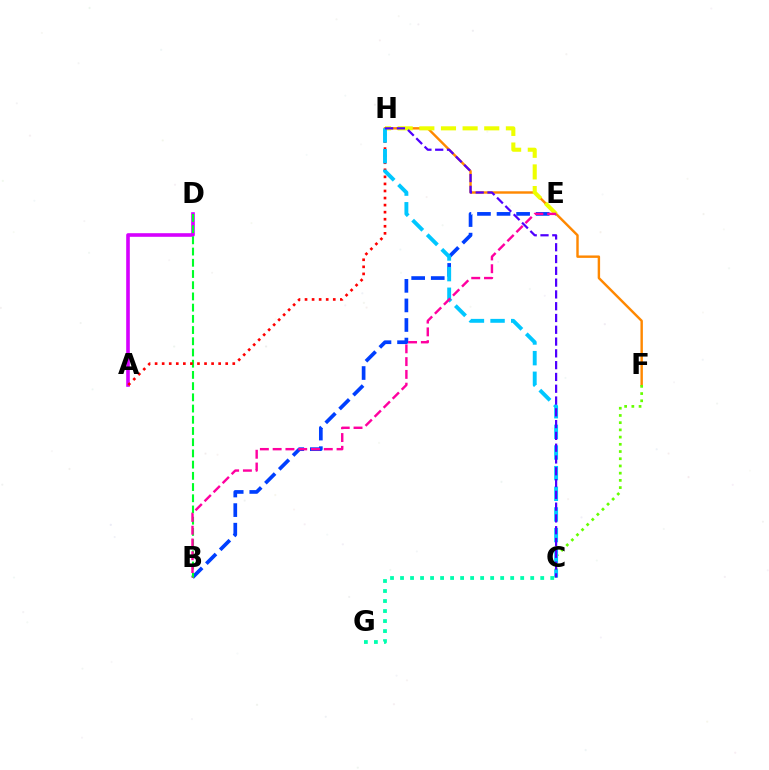{('F', 'H'): [{'color': '#ff8800', 'line_style': 'solid', 'thickness': 1.75}], ('C', 'F'): [{'color': '#66ff00', 'line_style': 'dotted', 'thickness': 1.96}], ('A', 'D'): [{'color': '#d600ff', 'line_style': 'solid', 'thickness': 2.6}], ('B', 'E'): [{'color': '#003fff', 'line_style': 'dashed', 'thickness': 2.66}, {'color': '#ff00a0', 'line_style': 'dashed', 'thickness': 1.74}], ('E', 'H'): [{'color': '#eeff00', 'line_style': 'dashed', 'thickness': 2.94}], ('B', 'D'): [{'color': '#00ff27', 'line_style': 'dashed', 'thickness': 1.52}], ('A', 'H'): [{'color': '#ff0000', 'line_style': 'dotted', 'thickness': 1.92}], ('C', 'H'): [{'color': '#00c7ff', 'line_style': 'dashed', 'thickness': 2.8}, {'color': '#4f00ff', 'line_style': 'dashed', 'thickness': 1.6}], ('C', 'G'): [{'color': '#00ffaf', 'line_style': 'dotted', 'thickness': 2.72}]}